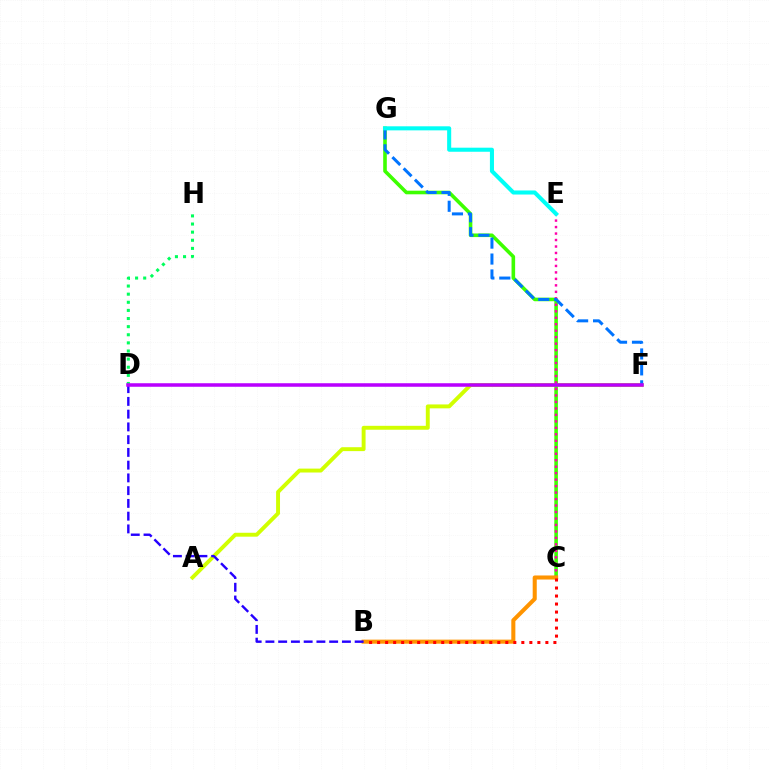{('D', 'H'): [{'color': '#00ff5c', 'line_style': 'dotted', 'thickness': 2.21}], ('A', 'F'): [{'color': '#d1ff00', 'line_style': 'solid', 'thickness': 2.82}], ('C', 'G'): [{'color': '#3dff00', 'line_style': 'solid', 'thickness': 2.59}], ('C', 'E'): [{'color': '#ff00ac', 'line_style': 'dotted', 'thickness': 1.76}], ('B', 'C'): [{'color': '#ff9400', 'line_style': 'solid', 'thickness': 2.92}, {'color': '#ff0000', 'line_style': 'dotted', 'thickness': 2.18}], ('F', 'G'): [{'color': '#0074ff', 'line_style': 'dashed', 'thickness': 2.16}], ('E', 'G'): [{'color': '#00fff6', 'line_style': 'solid', 'thickness': 2.92}], ('B', 'D'): [{'color': '#2500ff', 'line_style': 'dashed', 'thickness': 1.73}], ('D', 'F'): [{'color': '#b900ff', 'line_style': 'solid', 'thickness': 2.54}]}